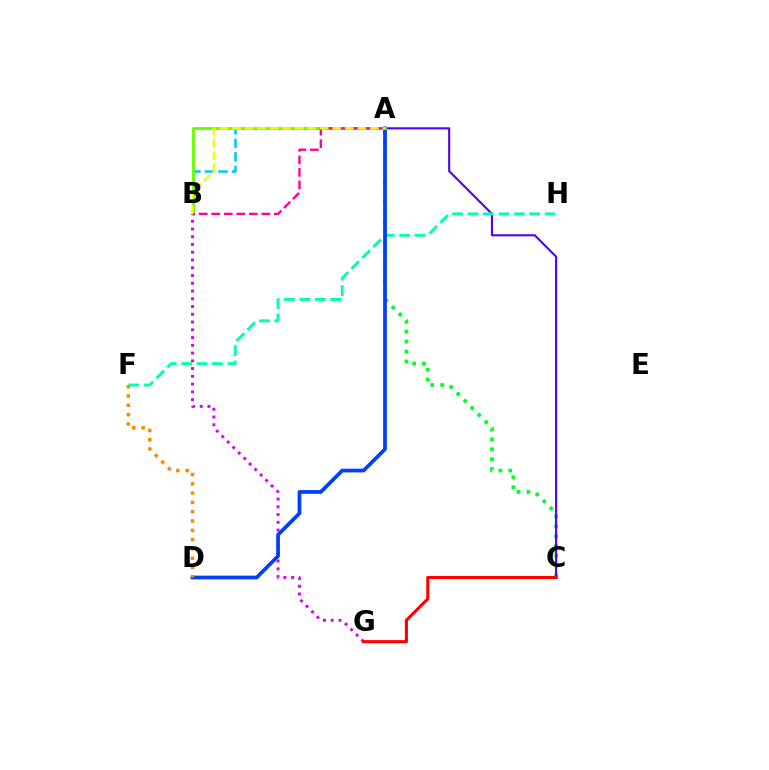{('A', 'C'): [{'color': '#00ff27', 'line_style': 'dotted', 'thickness': 2.69}, {'color': '#4f00ff', 'line_style': 'solid', 'thickness': 1.51}], ('A', 'B'): [{'color': '#00c7ff', 'line_style': 'dashed', 'thickness': 1.84}, {'color': '#66ff00', 'line_style': 'solid', 'thickness': 2.03}, {'color': '#ff00a0', 'line_style': 'dashed', 'thickness': 1.7}, {'color': '#eeff00', 'line_style': 'dashed', 'thickness': 1.7}], ('B', 'G'): [{'color': '#d600ff', 'line_style': 'dotted', 'thickness': 2.11}], ('F', 'H'): [{'color': '#00ffaf', 'line_style': 'dashed', 'thickness': 2.1}], ('A', 'D'): [{'color': '#003fff', 'line_style': 'solid', 'thickness': 2.69}], ('C', 'G'): [{'color': '#ff0000', 'line_style': 'solid', 'thickness': 2.22}], ('D', 'F'): [{'color': '#ff8800', 'line_style': 'dotted', 'thickness': 2.53}]}